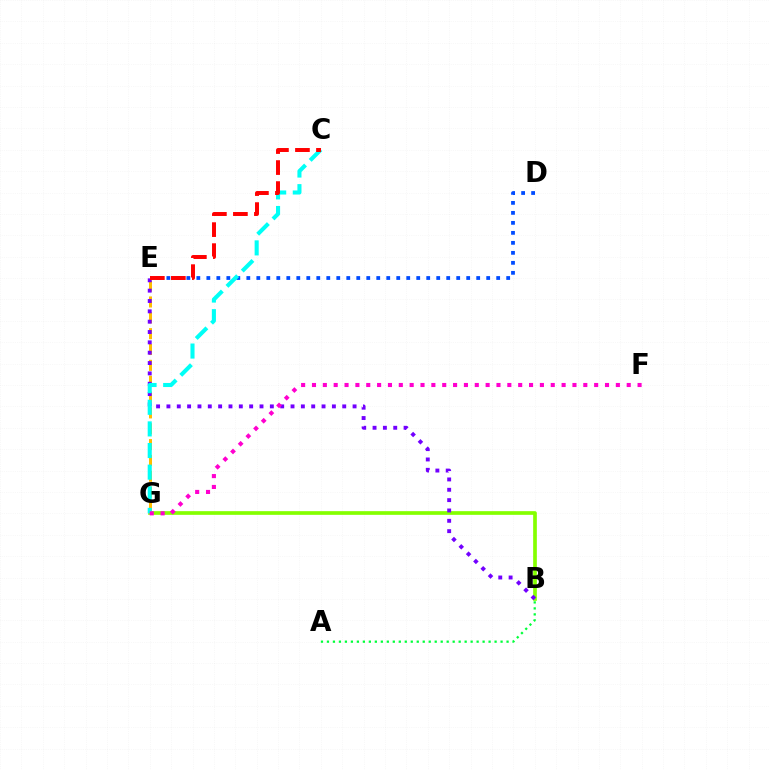{('D', 'E'): [{'color': '#004bff', 'line_style': 'dotted', 'thickness': 2.72}], ('B', 'G'): [{'color': '#84ff00', 'line_style': 'solid', 'thickness': 2.65}], ('E', 'G'): [{'color': '#ffbd00', 'line_style': 'dashed', 'thickness': 2.15}], ('B', 'E'): [{'color': '#7200ff', 'line_style': 'dotted', 'thickness': 2.81}], ('C', 'G'): [{'color': '#00fff6', 'line_style': 'dashed', 'thickness': 2.94}], ('F', 'G'): [{'color': '#ff00cf', 'line_style': 'dotted', 'thickness': 2.95}], ('A', 'B'): [{'color': '#00ff39', 'line_style': 'dotted', 'thickness': 1.63}], ('C', 'E'): [{'color': '#ff0000', 'line_style': 'dashed', 'thickness': 2.85}]}